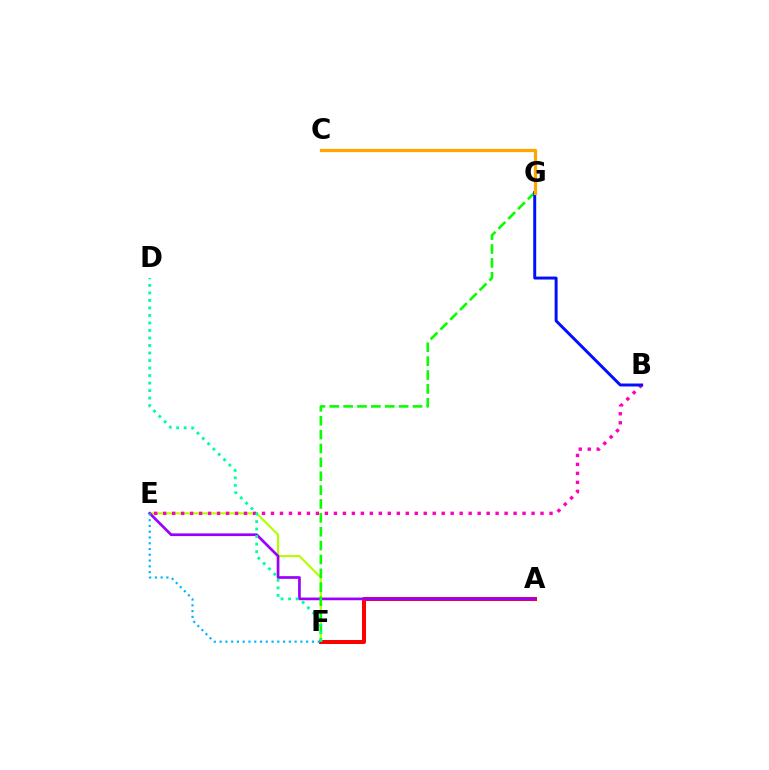{('E', 'F'): [{'color': '#b3ff00', 'line_style': 'solid', 'thickness': 1.54}, {'color': '#00b5ff', 'line_style': 'dotted', 'thickness': 1.57}], ('A', 'F'): [{'color': '#ff0000', 'line_style': 'solid', 'thickness': 2.87}], ('B', 'E'): [{'color': '#ff00bd', 'line_style': 'dotted', 'thickness': 2.44}], ('A', 'E'): [{'color': '#9b00ff', 'line_style': 'solid', 'thickness': 1.95}], ('F', 'G'): [{'color': '#08ff00', 'line_style': 'dashed', 'thickness': 1.88}], ('B', 'G'): [{'color': '#0010ff', 'line_style': 'solid', 'thickness': 2.13}], ('D', 'F'): [{'color': '#00ff9d', 'line_style': 'dotted', 'thickness': 2.04}], ('C', 'G'): [{'color': '#ffa500', 'line_style': 'solid', 'thickness': 2.33}]}